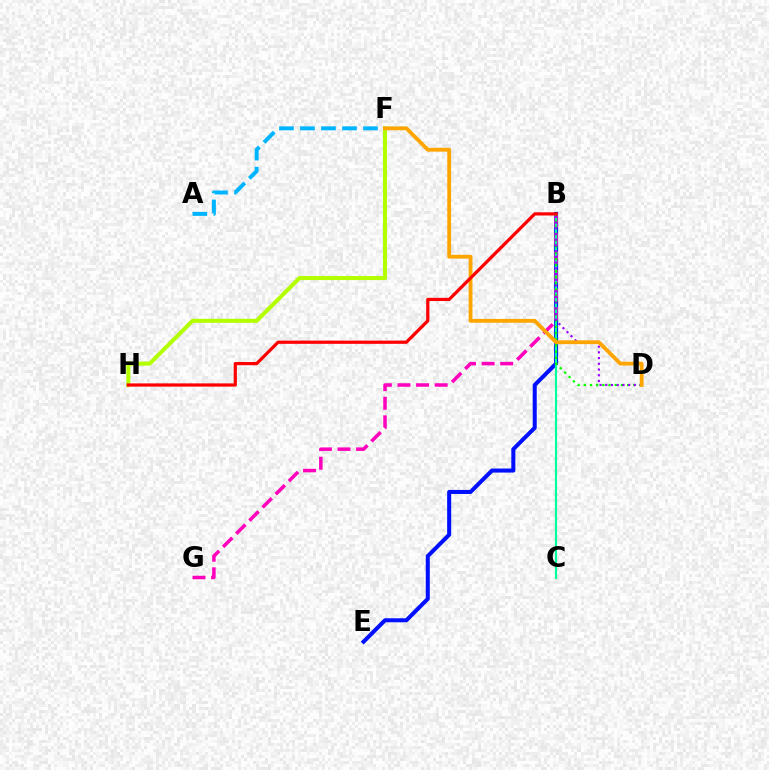{('B', 'E'): [{'color': '#0010ff', 'line_style': 'solid', 'thickness': 2.9}], ('B', 'G'): [{'color': '#ff00bd', 'line_style': 'dashed', 'thickness': 2.53}], ('A', 'F'): [{'color': '#00b5ff', 'line_style': 'dashed', 'thickness': 2.85}], ('B', 'C'): [{'color': '#00ff9d', 'line_style': 'solid', 'thickness': 1.56}], ('B', 'D'): [{'color': '#08ff00', 'line_style': 'dotted', 'thickness': 1.68}, {'color': '#9b00ff', 'line_style': 'dotted', 'thickness': 1.55}], ('F', 'H'): [{'color': '#b3ff00', 'line_style': 'solid', 'thickness': 2.92}], ('D', 'F'): [{'color': '#ffa500', 'line_style': 'solid', 'thickness': 2.74}], ('B', 'H'): [{'color': '#ff0000', 'line_style': 'solid', 'thickness': 2.33}]}